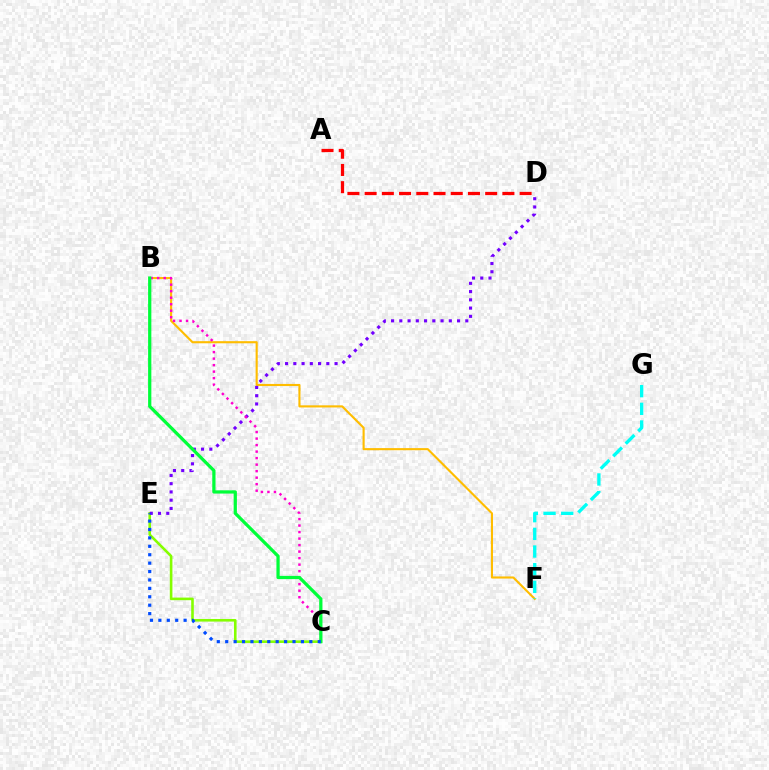{('B', 'F'): [{'color': '#ffbd00', 'line_style': 'solid', 'thickness': 1.53}], ('A', 'D'): [{'color': '#ff0000', 'line_style': 'dashed', 'thickness': 2.34}], ('C', 'E'): [{'color': '#84ff00', 'line_style': 'solid', 'thickness': 1.87}, {'color': '#004bff', 'line_style': 'dotted', 'thickness': 2.29}], ('D', 'E'): [{'color': '#7200ff', 'line_style': 'dotted', 'thickness': 2.24}], ('B', 'C'): [{'color': '#ff00cf', 'line_style': 'dotted', 'thickness': 1.77}, {'color': '#00ff39', 'line_style': 'solid', 'thickness': 2.33}], ('F', 'G'): [{'color': '#00fff6', 'line_style': 'dashed', 'thickness': 2.4}]}